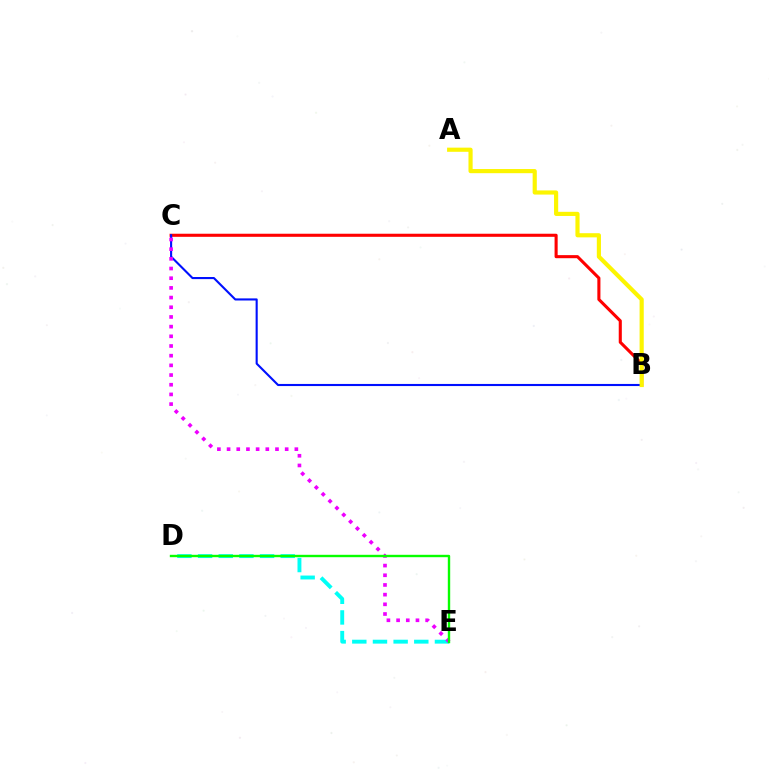{('B', 'C'): [{'color': '#ff0000', 'line_style': 'solid', 'thickness': 2.22}, {'color': '#0010ff', 'line_style': 'solid', 'thickness': 1.52}], ('D', 'E'): [{'color': '#00fff6', 'line_style': 'dashed', 'thickness': 2.81}, {'color': '#08ff00', 'line_style': 'solid', 'thickness': 1.72}], ('C', 'E'): [{'color': '#ee00ff', 'line_style': 'dotted', 'thickness': 2.63}], ('A', 'B'): [{'color': '#fcf500', 'line_style': 'solid', 'thickness': 2.99}]}